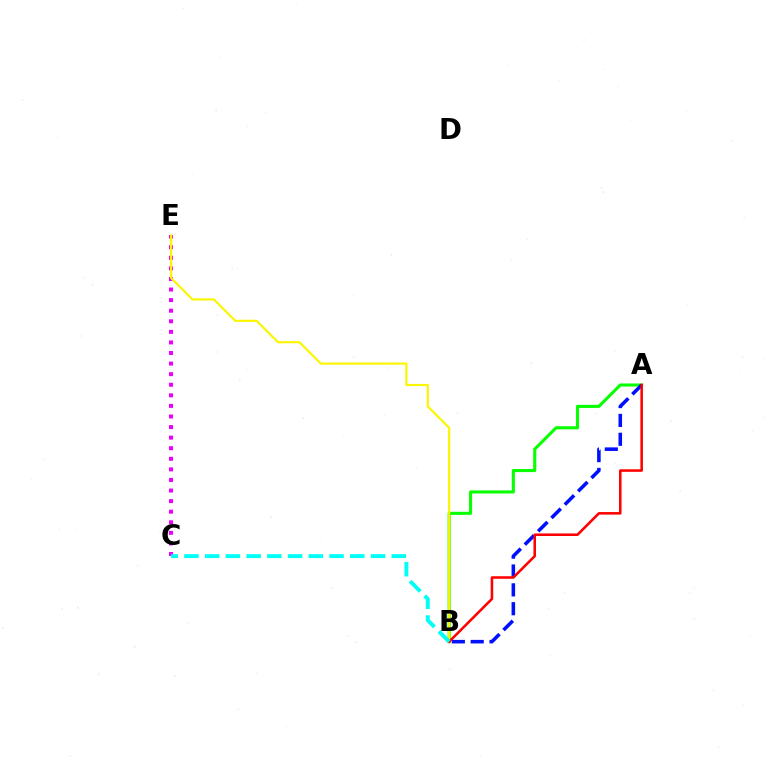{('A', 'B'): [{'color': '#08ff00', 'line_style': 'solid', 'thickness': 2.22}, {'color': '#0010ff', 'line_style': 'dashed', 'thickness': 2.56}, {'color': '#ff0000', 'line_style': 'solid', 'thickness': 1.84}], ('C', 'E'): [{'color': '#ee00ff', 'line_style': 'dotted', 'thickness': 2.87}], ('B', 'E'): [{'color': '#fcf500', 'line_style': 'solid', 'thickness': 1.56}], ('B', 'C'): [{'color': '#00fff6', 'line_style': 'dashed', 'thickness': 2.82}]}